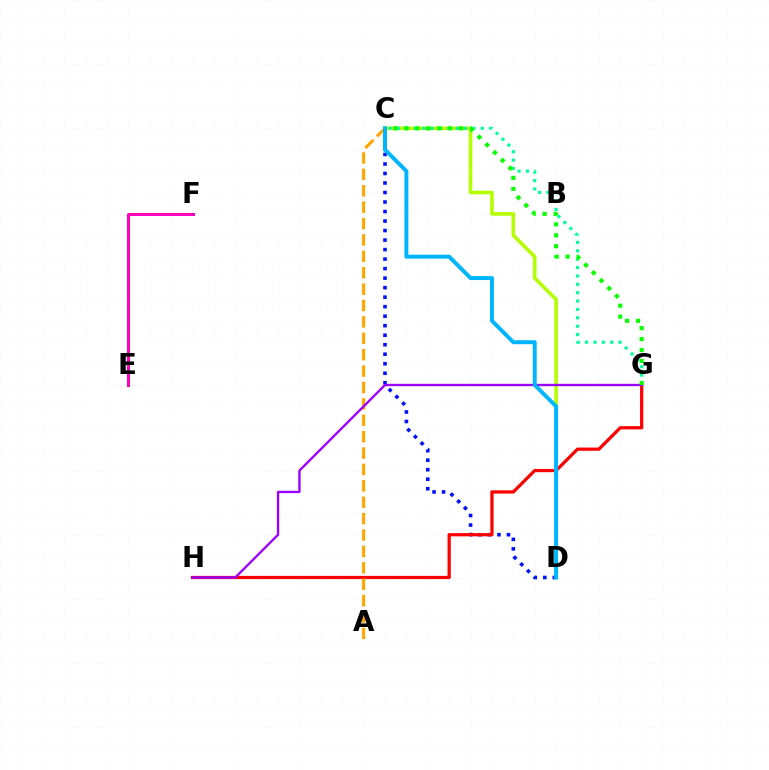{('C', 'D'): [{'color': '#0010ff', 'line_style': 'dotted', 'thickness': 2.58}, {'color': '#b3ff00', 'line_style': 'solid', 'thickness': 2.58}, {'color': '#00b5ff', 'line_style': 'solid', 'thickness': 2.85}], ('G', 'H'): [{'color': '#ff0000', 'line_style': 'solid', 'thickness': 2.32}, {'color': '#9b00ff', 'line_style': 'solid', 'thickness': 1.69}], ('E', 'F'): [{'color': '#ff00bd', 'line_style': 'solid', 'thickness': 2.15}], ('A', 'C'): [{'color': '#ffa500', 'line_style': 'dashed', 'thickness': 2.23}], ('C', 'G'): [{'color': '#00ff9d', 'line_style': 'dotted', 'thickness': 2.28}, {'color': '#08ff00', 'line_style': 'dotted', 'thickness': 2.98}]}